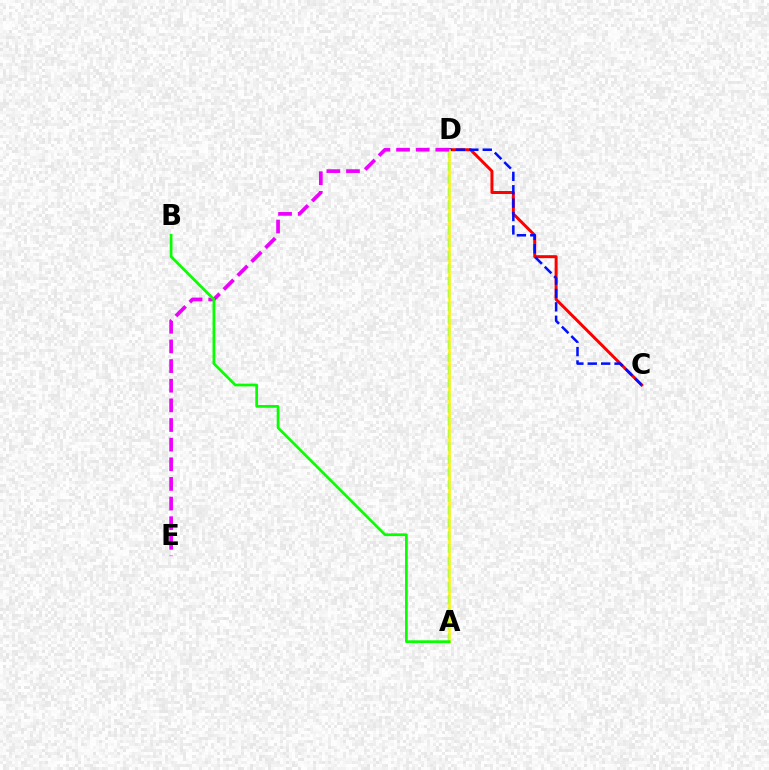{('C', 'D'): [{'color': '#ff0000', 'line_style': 'solid', 'thickness': 2.15}, {'color': '#0010ff', 'line_style': 'dashed', 'thickness': 1.82}], ('A', 'D'): [{'color': '#00fff6', 'line_style': 'dashed', 'thickness': 1.73}, {'color': '#fcf500', 'line_style': 'solid', 'thickness': 1.8}], ('D', 'E'): [{'color': '#ee00ff', 'line_style': 'dashed', 'thickness': 2.67}], ('A', 'B'): [{'color': '#08ff00', 'line_style': 'solid', 'thickness': 1.96}]}